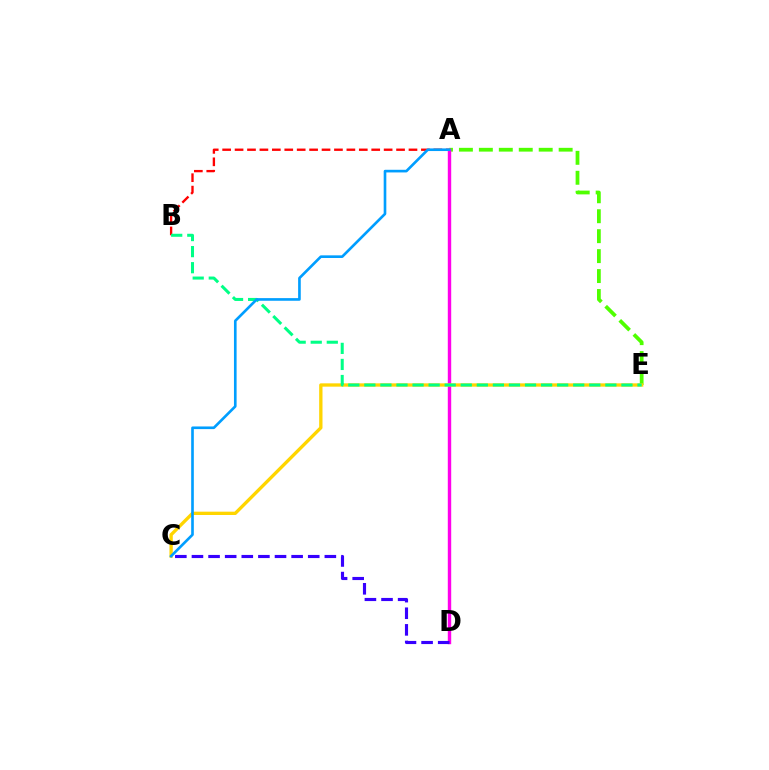{('A', 'E'): [{'color': '#4fff00', 'line_style': 'dashed', 'thickness': 2.71}], ('A', 'B'): [{'color': '#ff0000', 'line_style': 'dashed', 'thickness': 1.69}], ('A', 'D'): [{'color': '#ff00ed', 'line_style': 'solid', 'thickness': 2.45}], ('C', 'E'): [{'color': '#ffd500', 'line_style': 'solid', 'thickness': 2.39}], ('B', 'E'): [{'color': '#00ff86', 'line_style': 'dashed', 'thickness': 2.18}], ('C', 'D'): [{'color': '#3700ff', 'line_style': 'dashed', 'thickness': 2.26}], ('A', 'C'): [{'color': '#009eff', 'line_style': 'solid', 'thickness': 1.9}]}